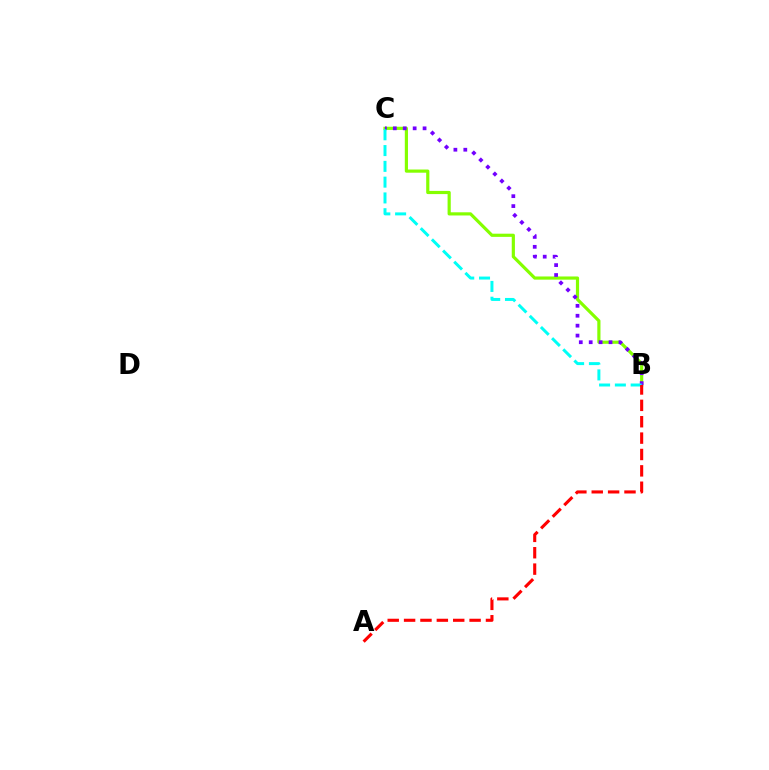{('B', 'C'): [{'color': '#84ff00', 'line_style': 'solid', 'thickness': 2.29}, {'color': '#7200ff', 'line_style': 'dotted', 'thickness': 2.69}, {'color': '#00fff6', 'line_style': 'dashed', 'thickness': 2.14}], ('A', 'B'): [{'color': '#ff0000', 'line_style': 'dashed', 'thickness': 2.22}]}